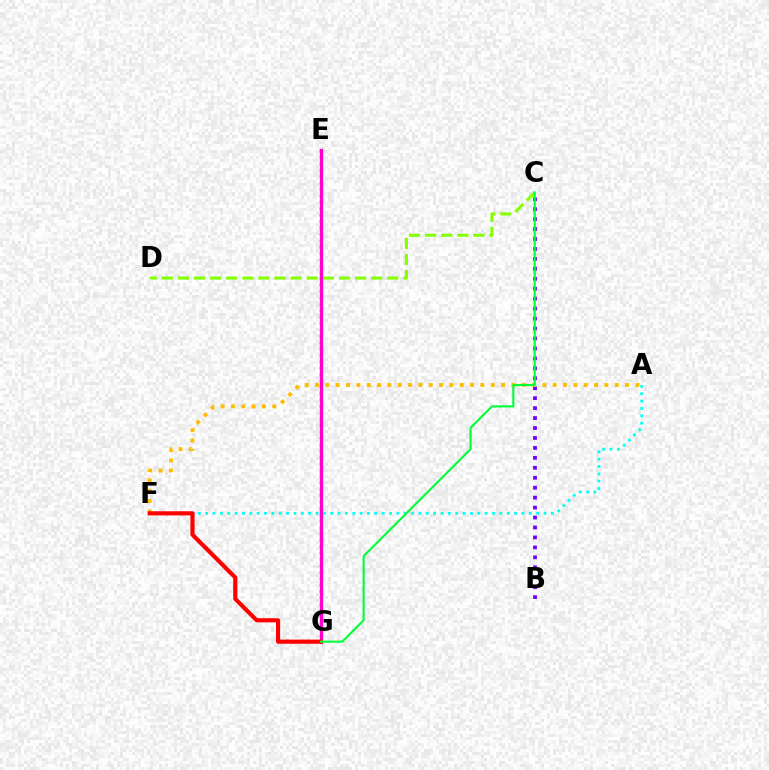{('A', 'F'): [{'color': '#00fff6', 'line_style': 'dotted', 'thickness': 2.0}, {'color': '#ffbd00', 'line_style': 'dotted', 'thickness': 2.81}], ('E', 'G'): [{'color': '#004bff', 'line_style': 'dotted', 'thickness': 1.73}, {'color': '#ff00cf', 'line_style': 'solid', 'thickness': 2.35}], ('B', 'C'): [{'color': '#7200ff', 'line_style': 'dotted', 'thickness': 2.7}], ('C', 'D'): [{'color': '#84ff00', 'line_style': 'dashed', 'thickness': 2.19}], ('F', 'G'): [{'color': '#ff0000', 'line_style': 'solid', 'thickness': 2.99}], ('C', 'G'): [{'color': '#00ff39', 'line_style': 'solid', 'thickness': 1.51}]}